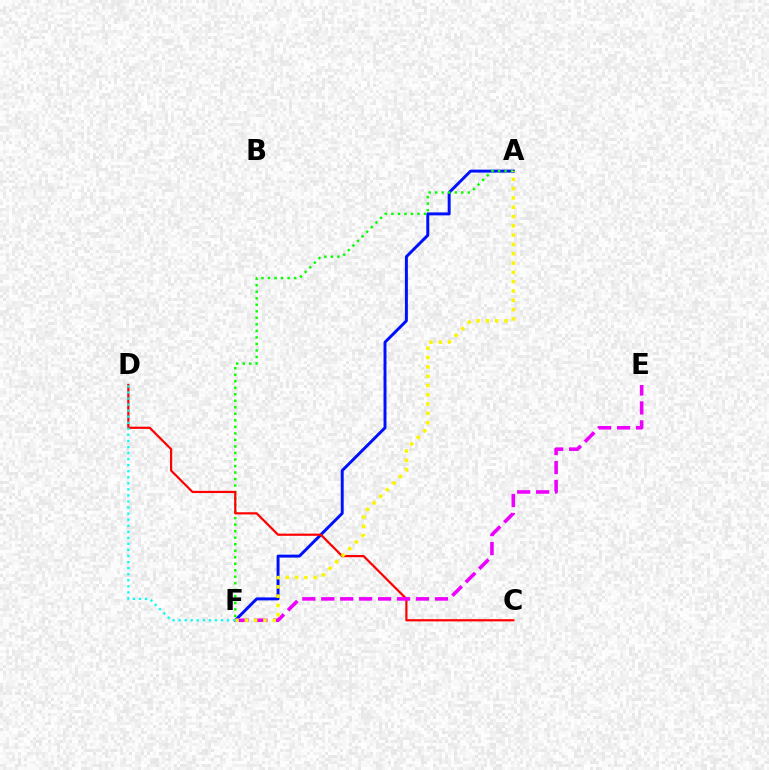{('A', 'F'): [{'color': '#0010ff', 'line_style': 'solid', 'thickness': 2.13}, {'color': '#08ff00', 'line_style': 'dotted', 'thickness': 1.77}, {'color': '#fcf500', 'line_style': 'dotted', 'thickness': 2.53}], ('C', 'D'): [{'color': '#ff0000', 'line_style': 'solid', 'thickness': 1.58}], ('E', 'F'): [{'color': '#ee00ff', 'line_style': 'dashed', 'thickness': 2.57}], ('D', 'F'): [{'color': '#00fff6', 'line_style': 'dotted', 'thickness': 1.65}]}